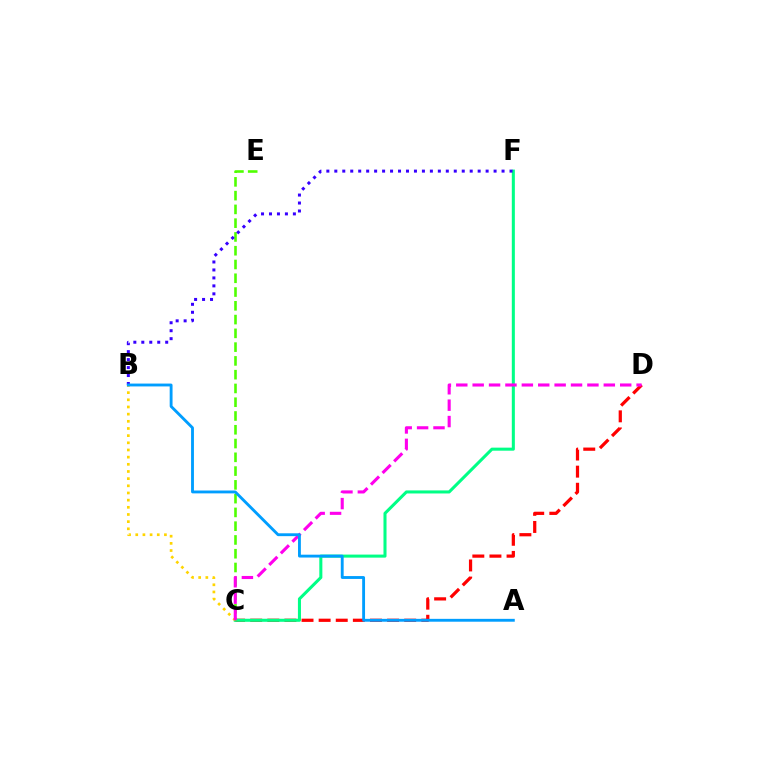{('C', 'D'): [{'color': '#ff0000', 'line_style': 'dashed', 'thickness': 2.32}, {'color': '#ff00ed', 'line_style': 'dashed', 'thickness': 2.23}], ('C', 'F'): [{'color': '#00ff86', 'line_style': 'solid', 'thickness': 2.19}], ('B', 'C'): [{'color': '#ffd500', 'line_style': 'dotted', 'thickness': 1.95}], ('C', 'E'): [{'color': '#4fff00', 'line_style': 'dashed', 'thickness': 1.87}], ('B', 'F'): [{'color': '#3700ff', 'line_style': 'dotted', 'thickness': 2.16}], ('A', 'B'): [{'color': '#009eff', 'line_style': 'solid', 'thickness': 2.06}]}